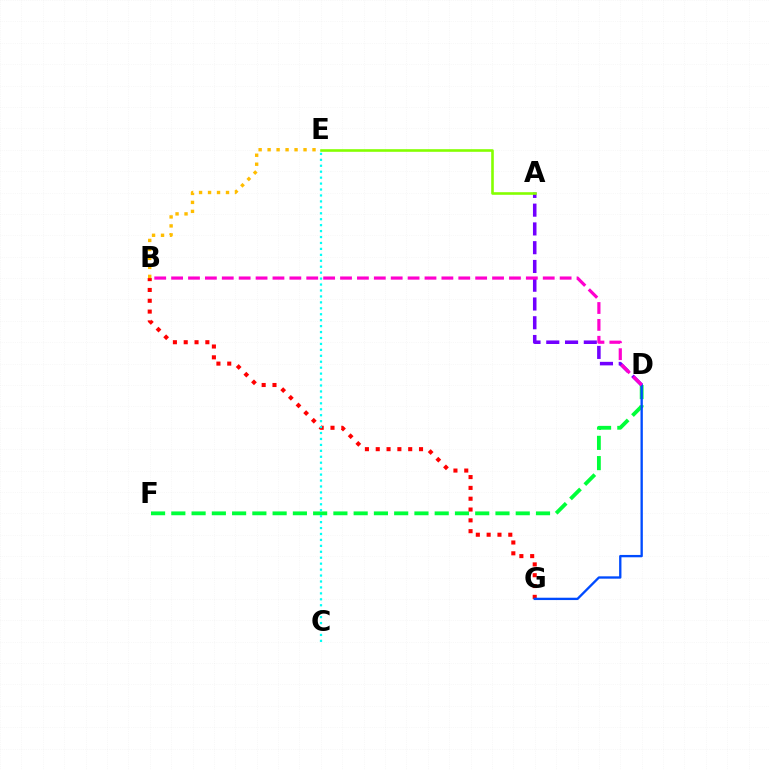{('D', 'F'): [{'color': '#00ff39', 'line_style': 'dashed', 'thickness': 2.75}], ('B', 'G'): [{'color': '#ff0000', 'line_style': 'dotted', 'thickness': 2.94}], ('A', 'D'): [{'color': '#7200ff', 'line_style': 'dashed', 'thickness': 2.55}], ('A', 'E'): [{'color': '#84ff00', 'line_style': 'solid', 'thickness': 1.88}], ('C', 'E'): [{'color': '#00fff6', 'line_style': 'dotted', 'thickness': 1.61}], ('D', 'G'): [{'color': '#004bff', 'line_style': 'solid', 'thickness': 1.68}], ('B', 'E'): [{'color': '#ffbd00', 'line_style': 'dotted', 'thickness': 2.44}], ('B', 'D'): [{'color': '#ff00cf', 'line_style': 'dashed', 'thickness': 2.29}]}